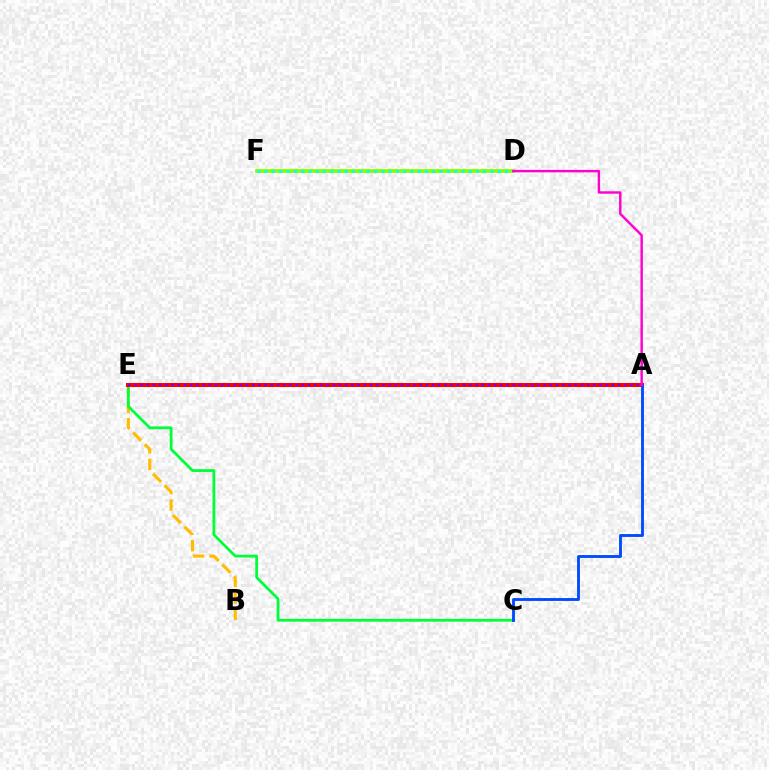{('B', 'E'): [{'color': '#ffbd00', 'line_style': 'dashed', 'thickness': 2.24}], ('C', 'E'): [{'color': '#00ff39', 'line_style': 'solid', 'thickness': 2.01}], ('A', 'E'): [{'color': '#ff0000', 'line_style': 'solid', 'thickness': 2.87}, {'color': '#7200ff', 'line_style': 'dotted', 'thickness': 1.69}], ('D', 'F'): [{'color': '#84ff00', 'line_style': 'solid', 'thickness': 2.72}, {'color': '#00fff6', 'line_style': 'dotted', 'thickness': 1.98}], ('A', 'C'): [{'color': '#004bff', 'line_style': 'solid', 'thickness': 2.06}], ('A', 'D'): [{'color': '#ff00cf', 'line_style': 'solid', 'thickness': 1.74}]}